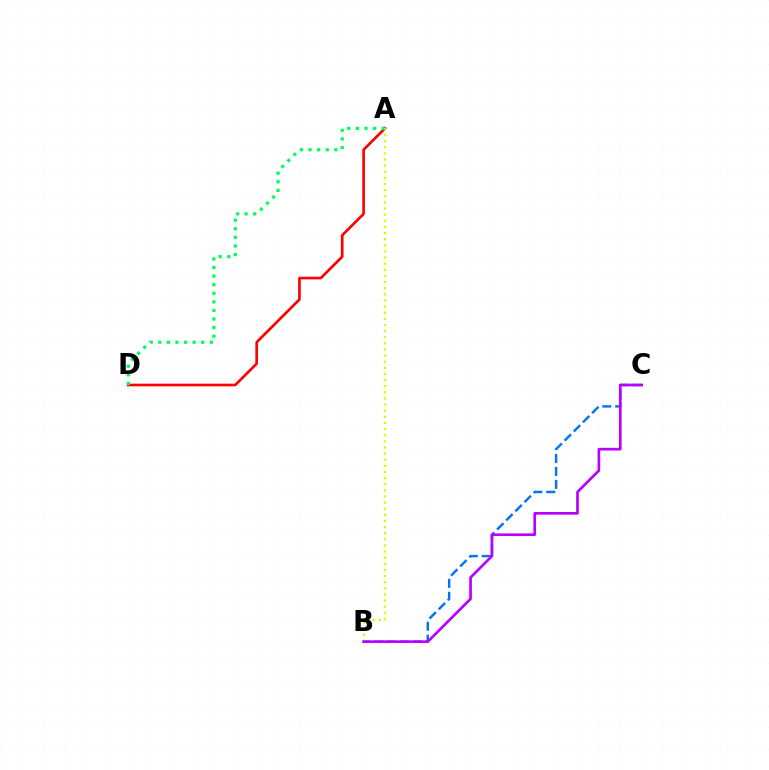{('A', 'D'): [{'color': '#ff0000', 'line_style': 'solid', 'thickness': 1.91}, {'color': '#00ff5c', 'line_style': 'dotted', 'thickness': 2.33}], ('B', 'C'): [{'color': '#0074ff', 'line_style': 'dashed', 'thickness': 1.76}, {'color': '#b900ff', 'line_style': 'solid', 'thickness': 1.93}], ('A', 'B'): [{'color': '#d1ff00', 'line_style': 'dotted', 'thickness': 1.66}]}